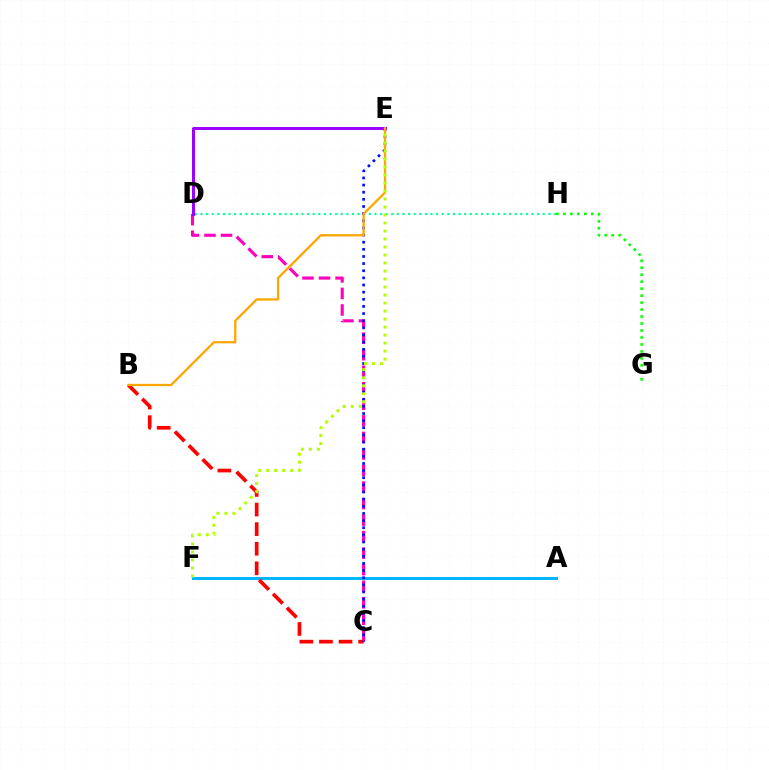{('C', 'D'): [{'color': '#ff00bd', 'line_style': 'dashed', 'thickness': 2.25}], ('D', 'H'): [{'color': '#00ff9d', 'line_style': 'dotted', 'thickness': 1.52}], ('A', 'F'): [{'color': '#00b5ff', 'line_style': 'solid', 'thickness': 2.18}], ('G', 'H'): [{'color': '#08ff00', 'line_style': 'dotted', 'thickness': 1.9}], ('B', 'C'): [{'color': '#ff0000', 'line_style': 'dashed', 'thickness': 2.66}], ('C', 'E'): [{'color': '#0010ff', 'line_style': 'dotted', 'thickness': 1.94}], ('D', 'E'): [{'color': '#9b00ff', 'line_style': 'solid', 'thickness': 2.14}], ('B', 'E'): [{'color': '#ffa500', 'line_style': 'solid', 'thickness': 1.64}], ('E', 'F'): [{'color': '#b3ff00', 'line_style': 'dotted', 'thickness': 2.18}]}